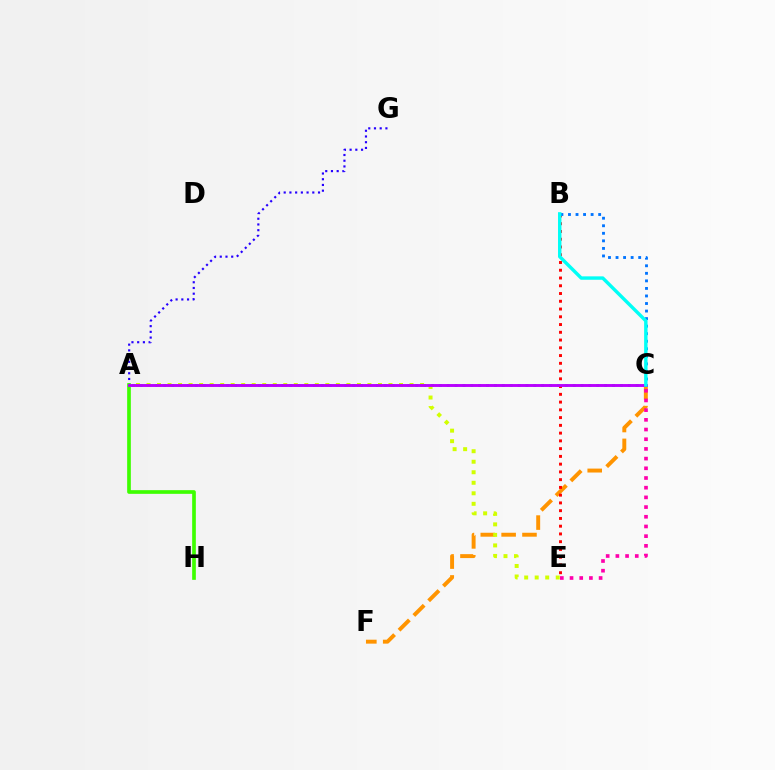{('C', 'F'): [{'color': '#ff9400', 'line_style': 'dashed', 'thickness': 2.83}], ('A', 'C'): [{'color': '#00ff5c', 'line_style': 'dotted', 'thickness': 2.14}, {'color': '#b900ff', 'line_style': 'solid', 'thickness': 2.08}], ('A', 'E'): [{'color': '#d1ff00', 'line_style': 'dotted', 'thickness': 2.86}], ('C', 'E'): [{'color': '#ff00ac', 'line_style': 'dotted', 'thickness': 2.63}], ('A', 'G'): [{'color': '#2500ff', 'line_style': 'dotted', 'thickness': 1.55}], ('B', 'E'): [{'color': '#ff0000', 'line_style': 'dotted', 'thickness': 2.11}], ('A', 'H'): [{'color': '#3dff00', 'line_style': 'solid', 'thickness': 2.64}], ('B', 'C'): [{'color': '#0074ff', 'line_style': 'dotted', 'thickness': 2.05}, {'color': '#00fff6', 'line_style': 'solid', 'thickness': 2.46}]}